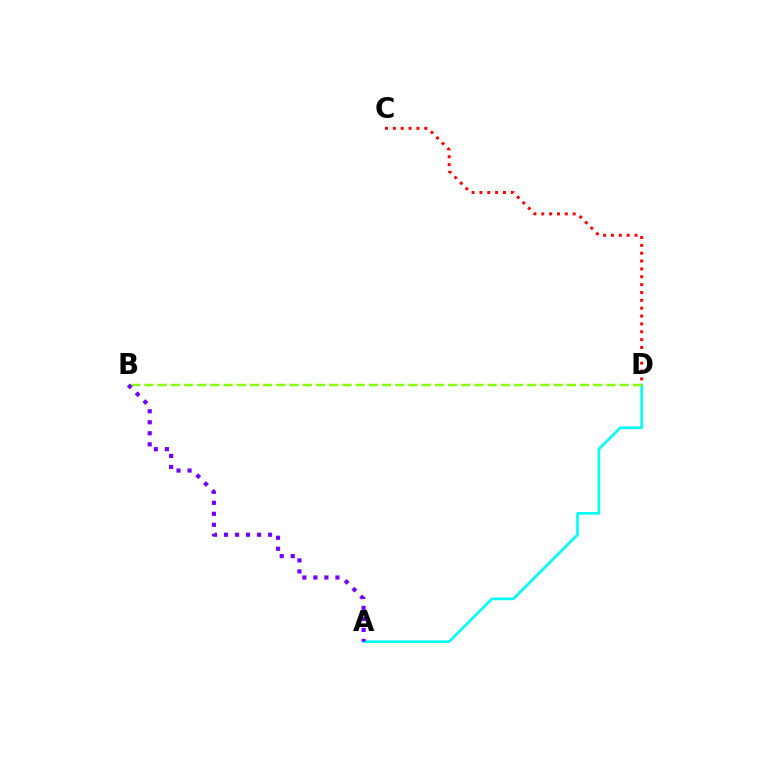{('A', 'D'): [{'color': '#00fff6', 'line_style': 'solid', 'thickness': 1.93}], ('C', 'D'): [{'color': '#ff0000', 'line_style': 'dotted', 'thickness': 2.13}], ('B', 'D'): [{'color': '#84ff00', 'line_style': 'dashed', 'thickness': 1.79}], ('A', 'B'): [{'color': '#7200ff', 'line_style': 'dotted', 'thickness': 2.99}]}